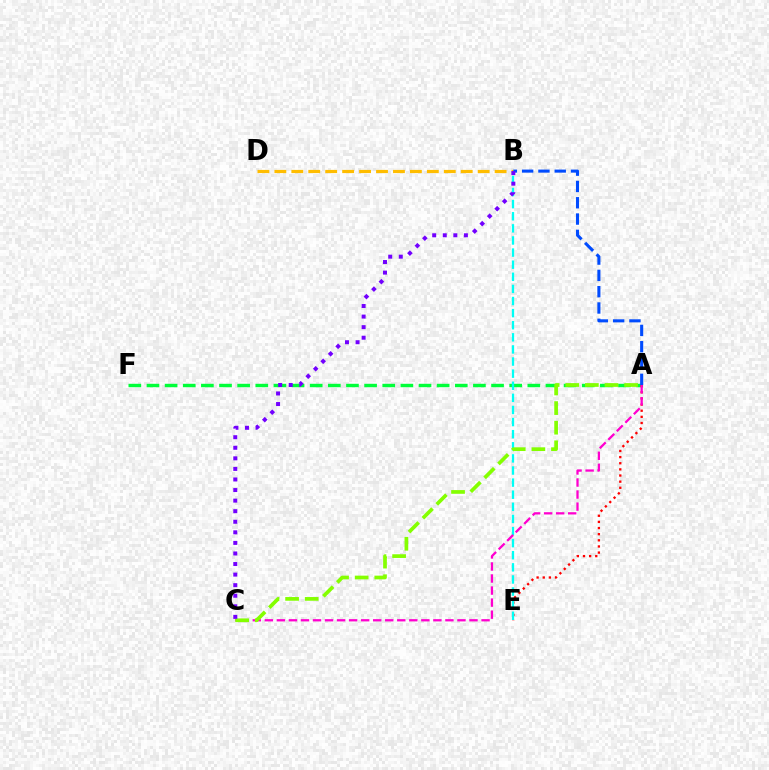{('A', 'F'): [{'color': '#00ff39', 'line_style': 'dashed', 'thickness': 2.46}], ('A', 'E'): [{'color': '#ff0000', 'line_style': 'dotted', 'thickness': 1.67}], ('B', 'E'): [{'color': '#00fff6', 'line_style': 'dashed', 'thickness': 1.64}], ('B', 'D'): [{'color': '#ffbd00', 'line_style': 'dashed', 'thickness': 2.3}], ('A', 'C'): [{'color': '#ff00cf', 'line_style': 'dashed', 'thickness': 1.64}, {'color': '#84ff00', 'line_style': 'dashed', 'thickness': 2.66}], ('A', 'B'): [{'color': '#004bff', 'line_style': 'dashed', 'thickness': 2.21}], ('B', 'C'): [{'color': '#7200ff', 'line_style': 'dotted', 'thickness': 2.87}]}